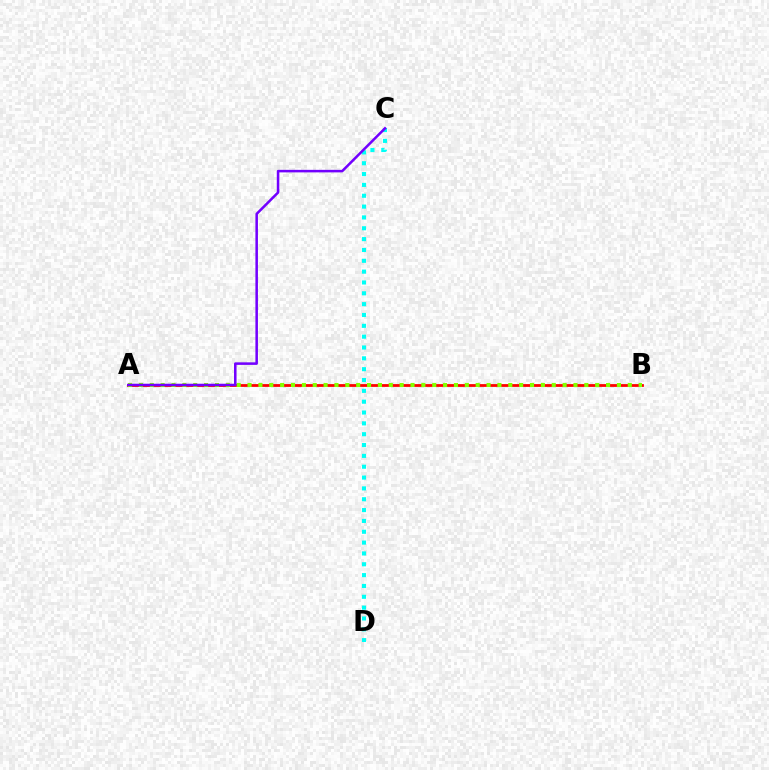{('A', 'B'): [{'color': '#ff0000', 'line_style': 'solid', 'thickness': 2.0}, {'color': '#84ff00', 'line_style': 'dotted', 'thickness': 2.95}], ('C', 'D'): [{'color': '#00fff6', 'line_style': 'dotted', 'thickness': 2.94}], ('A', 'C'): [{'color': '#7200ff', 'line_style': 'solid', 'thickness': 1.82}]}